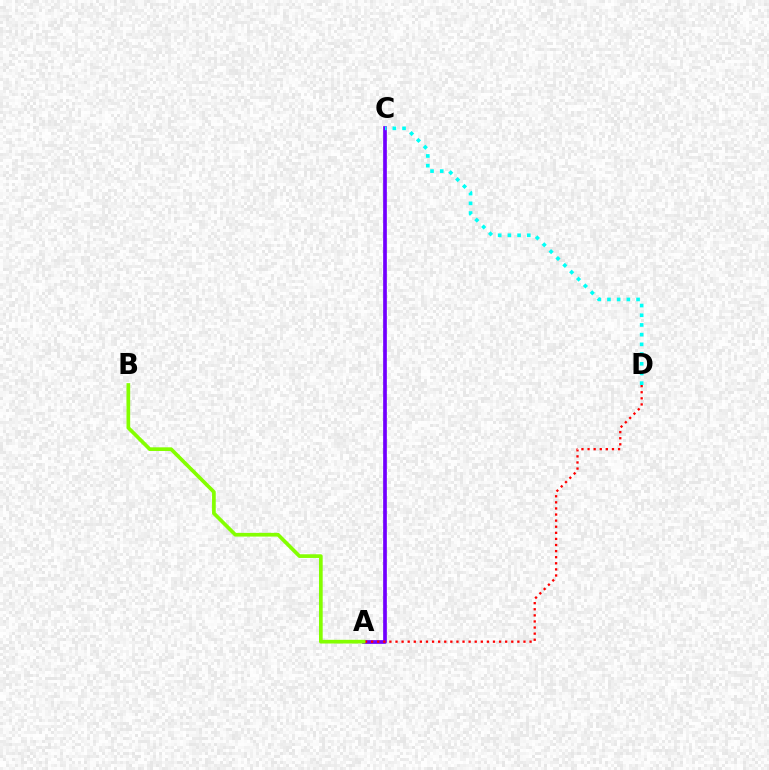{('A', 'C'): [{'color': '#7200ff', 'line_style': 'solid', 'thickness': 2.66}], ('A', 'D'): [{'color': '#ff0000', 'line_style': 'dotted', 'thickness': 1.66}], ('C', 'D'): [{'color': '#00fff6', 'line_style': 'dotted', 'thickness': 2.64}], ('A', 'B'): [{'color': '#84ff00', 'line_style': 'solid', 'thickness': 2.66}]}